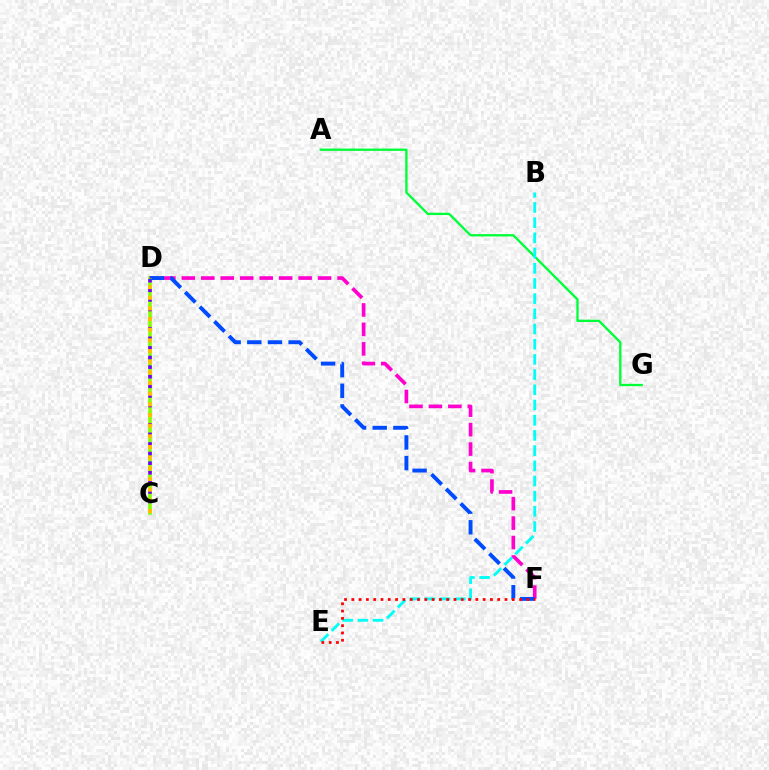{('A', 'G'): [{'color': '#00ff39', 'line_style': 'solid', 'thickness': 1.67}], ('B', 'E'): [{'color': '#00fff6', 'line_style': 'dashed', 'thickness': 2.06}], ('C', 'D'): [{'color': '#84ff00', 'line_style': 'solid', 'thickness': 2.59}, {'color': '#7200ff', 'line_style': 'dotted', 'thickness': 2.61}, {'color': '#ffbd00', 'line_style': 'dotted', 'thickness': 2.9}], ('D', 'F'): [{'color': '#ff00cf', 'line_style': 'dashed', 'thickness': 2.64}, {'color': '#004bff', 'line_style': 'dashed', 'thickness': 2.81}], ('E', 'F'): [{'color': '#ff0000', 'line_style': 'dotted', 'thickness': 1.98}]}